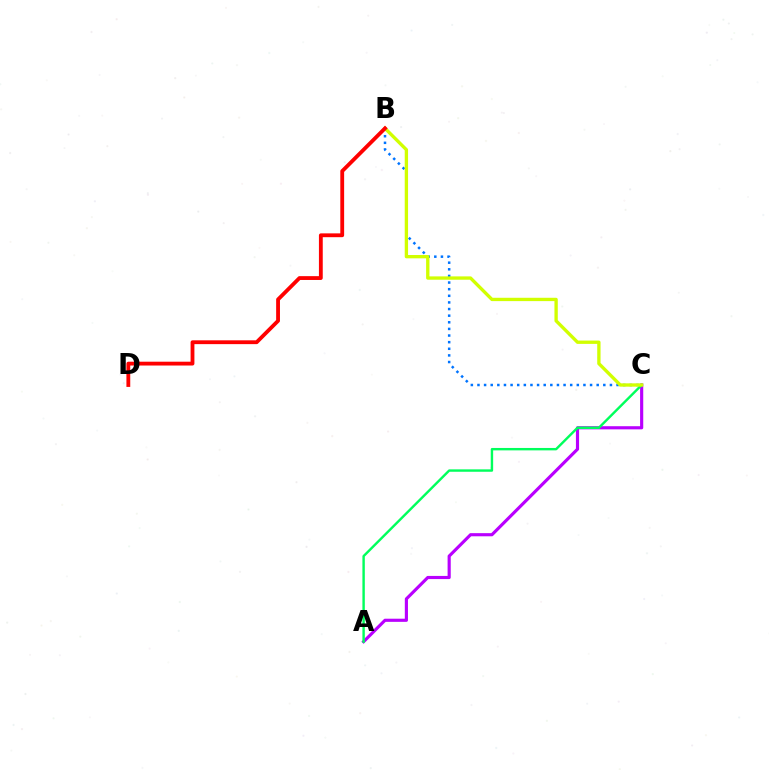{('A', 'C'): [{'color': '#b900ff', 'line_style': 'solid', 'thickness': 2.26}, {'color': '#00ff5c', 'line_style': 'solid', 'thickness': 1.74}], ('B', 'C'): [{'color': '#0074ff', 'line_style': 'dotted', 'thickness': 1.8}, {'color': '#d1ff00', 'line_style': 'solid', 'thickness': 2.4}], ('B', 'D'): [{'color': '#ff0000', 'line_style': 'solid', 'thickness': 2.75}]}